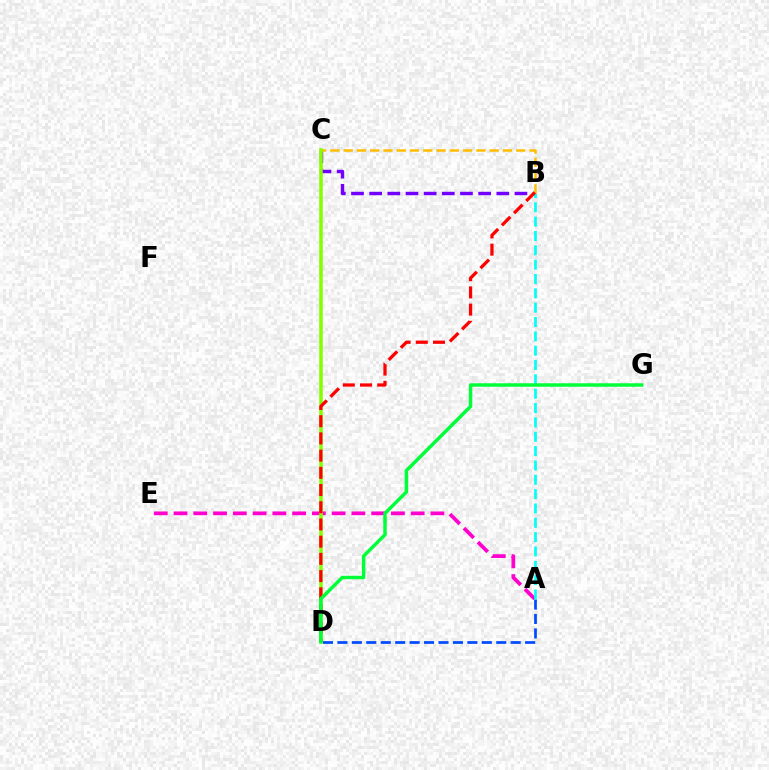{('A', 'D'): [{'color': '#004bff', 'line_style': 'dashed', 'thickness': 1.96}], ('B', 'C'): [{'color': '#7200ff', 'line_style': 'dashed', 'thickness': 2.47}, {'color': '#ffbd00', 'line_style': 'dashed', 'thickness': 1.8}], ('A', 'E'): [{'color': '#ff00cf', 'line_style': 'dashed', 'thickness': 2.68}], ('A', 'B'): [{'color': '#00fff6', 'line_style': 'dashed', 'thickness': 1.95}], ('C', 'D'): [{'color': '#84ff00', 'line_style': 'solid', 'thickness': 2.55}], ('B', 'D'): [{'color': '#ff0000', 'line_style': 'dashed', 'thickness': 2.34}], ('D', 'G'): [{'color': '#00ff39', 'line_style': 'solid', 'thickness': 2.49}]}